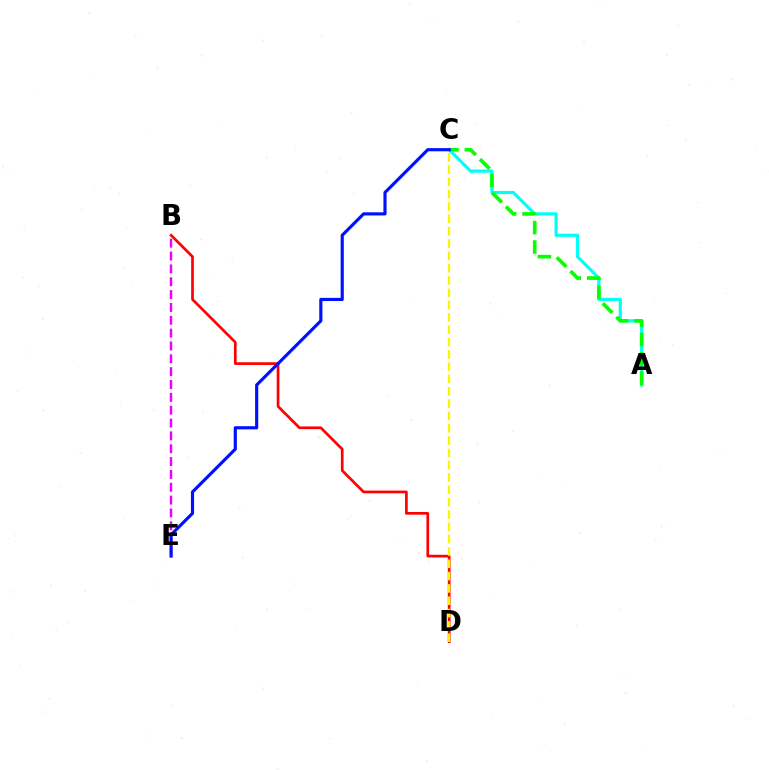{('A', 'C'): [{'color': '#00fff6', 'line_style': 'solid', 'thickness': 2.29}, {'color': '#08ff00', 'line_style': 'dashed', 'thickness': 2.63}], ('B', 'E'): [{'color': '#ee00ff', 'line_style': 'dashed', 'thickness': 1.75}], ('B', 'D'): [{'color': '#ff0000', 'line_style': 'solid', 'thickness': 1.94}], ('C', 'D'): [{'color': '#fcf500', 'line_style': 'dashed', 'thickness': 1.67}], ('C', 'E'): [{'color': '#0010ff', 'line_style': 'solid', 'thickness': 2.27}]}